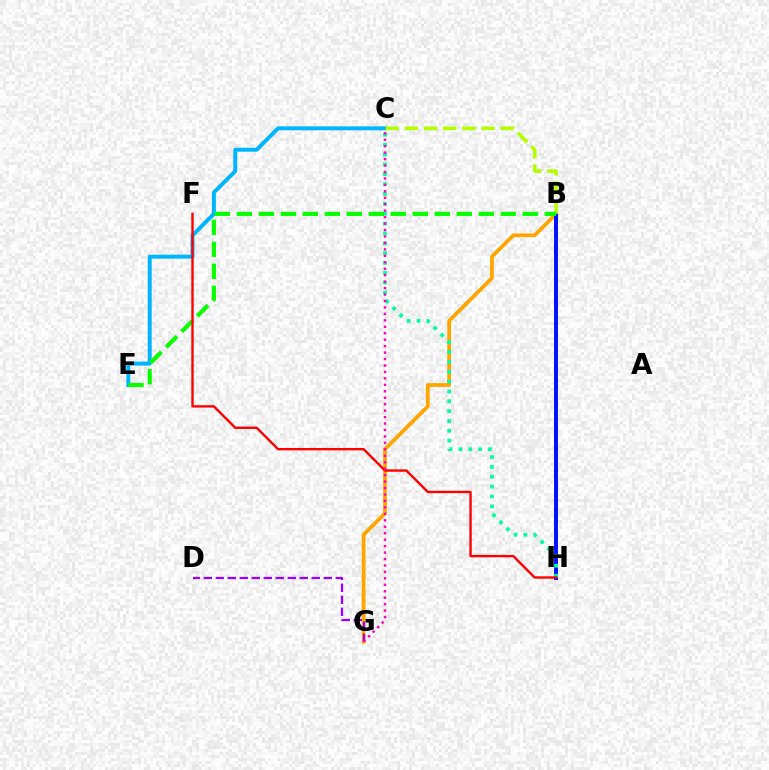{('C', 'E'): [{'color': '#00b5ff', 'line_style': 'solid', 'thickness': 2.85}], ('B', 'G'): [{'color': '#ffa500', 'line_style': 'solid', 'thickness': 2.71}], ('B', 'H'): [{'color': '#0010ff', 'line_style': 'solid', 'thickness': 2.83}], ('B', 'C'): [{'color': '#b3ff00', 'line_style': 'dashed', 'thickness': 2.61}], ('C', 'H'): [{'color': '#00ff9d', 'line_style': 'dotted', 'thickness': 2.68}], ('B', 'E'): [{'color': '#08ff00', 'line_style': 'dashed', 'thickness': 2.99}], ('F', 'H'): [{'color': '#ff0000', 'line_style': 'solid', 'thickness': 1.71}], ('D', 'G'): [{'color': '#9b00ff', 'line_style': 'dashed', 'thickness': 1.63}], ('C', 'G'): [{'color': '#ff00bd', 'line_style': 'dotted', 'thickness': 1.75}]}